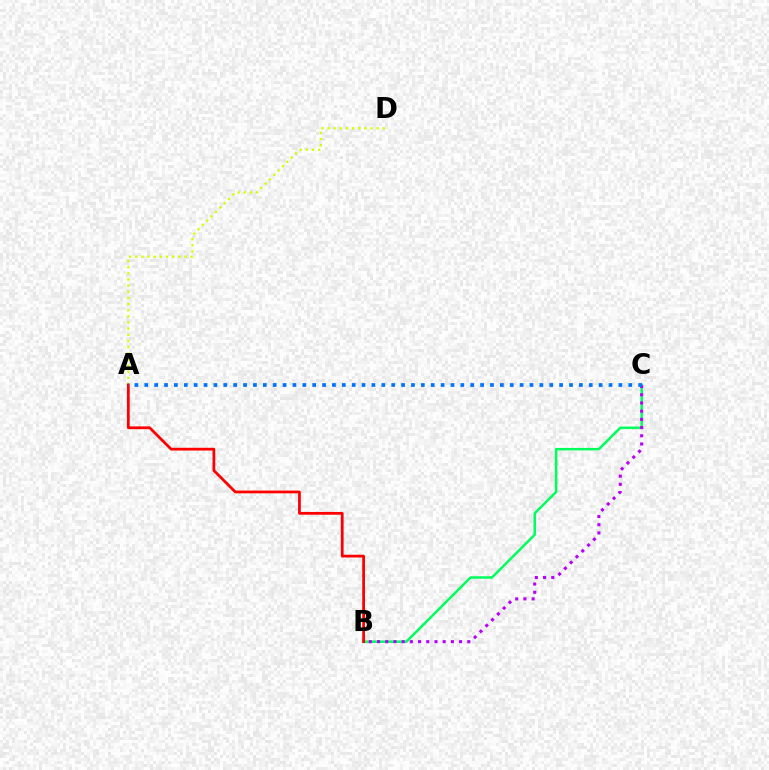{('B', 'C'): [{'color': '#00ff5c', 'line_style': 'solid', 'thickness': 1.8}, {'color': '#b900ff', 'line_style': 'dotted', 'thickness': 2.23}], ('A', 'D'): [{'color': '#d1ff00', 'line_style': 'dotted', 'thickness': 1.67}], ('A', 'B'): [{'color': '#ff0000', 'line_style': 'solid', 'thickness': 1.99}], ('A', 'C'): [{'color': '#0074ff', 'line_style': 'dotted', 'thickness': 2.68}]}